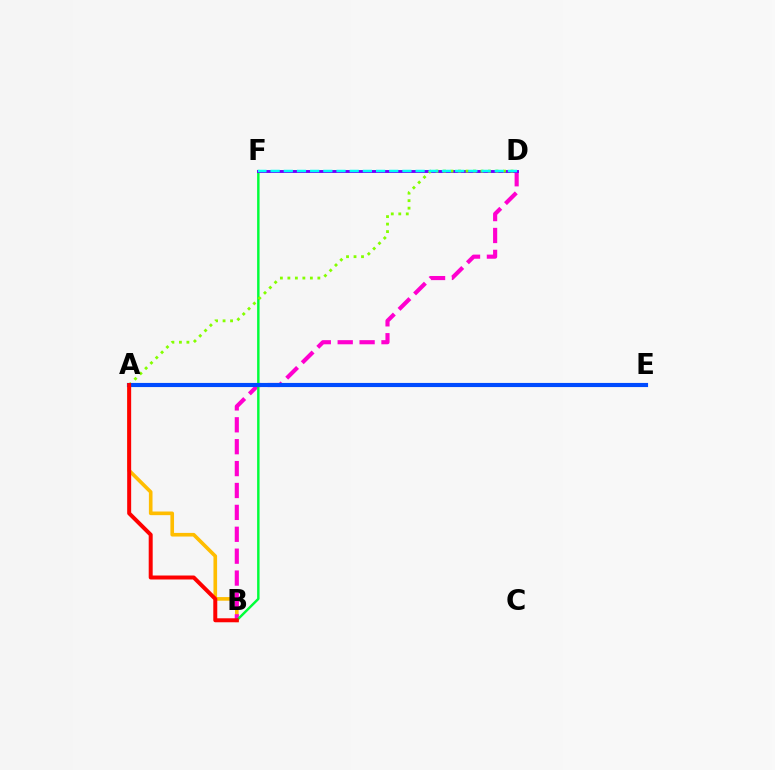{('A', 'B'): [{'color': '#ffbd00', 'line_style': 'solid', 'thickness': 2.62}, {'color': '#ff0000', 'line_style': 'solid', 'thickness': 2.87}], ('B', 'D'): [{'color': '#ff00cf', 'line_style': 'dashed', 'thickness': 2.97}], ('B', 'F'): [{'color': '#00ff39', 'line_style': 'solid', 'thickness': 1.76}], ('D', 'F'): [{'color': '#7200ff', 'line_style': 'solid', 'thickness': 2.1}, {'color': '#00fff6', 'line_style': 'dashed', 'thickness': 1.79}], ('A', 'D'): [{'color': '#84ff00', 'line_style': 'dotted', 'thickness': 2.04}], ('A', 'E'): [{'color': '#004bff', 'line_style': 'solid', 'thickness': 2.98}]}